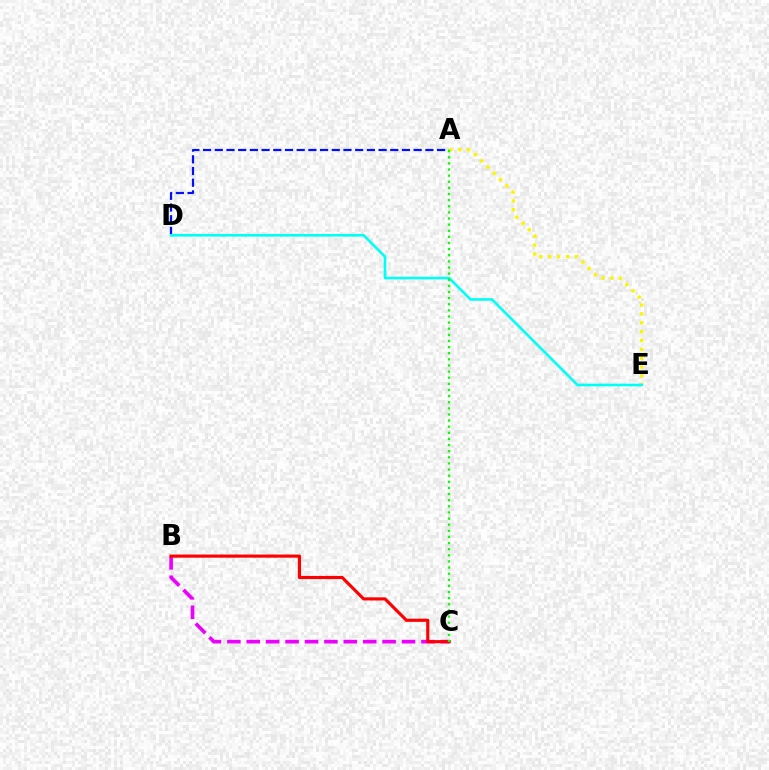{('A', 'E'): [{'color': '#fcf500', 'line_style': 'dotted', 'thickness': 2.41}], ('A', 'D'): [{'color': '#0010ff', 'line_style': 'dashed', 'thickness': 1.59}], ('D', 'E'): [{'color': '#00fff6', 'line_style': 'solid', 'thickness': 1.87}], ('B', 'C'): [{'color': '#ee00ff', 'line_style': 'dashed', 'thickness': 2.64}, {'color': '#ff0000', 'line_style': 'solid', 'thickness': 2.26}], ('A', 'C'): [{'color': '#08ff00', 'line_style': 'dotted', 'thickness': 1.66}]}